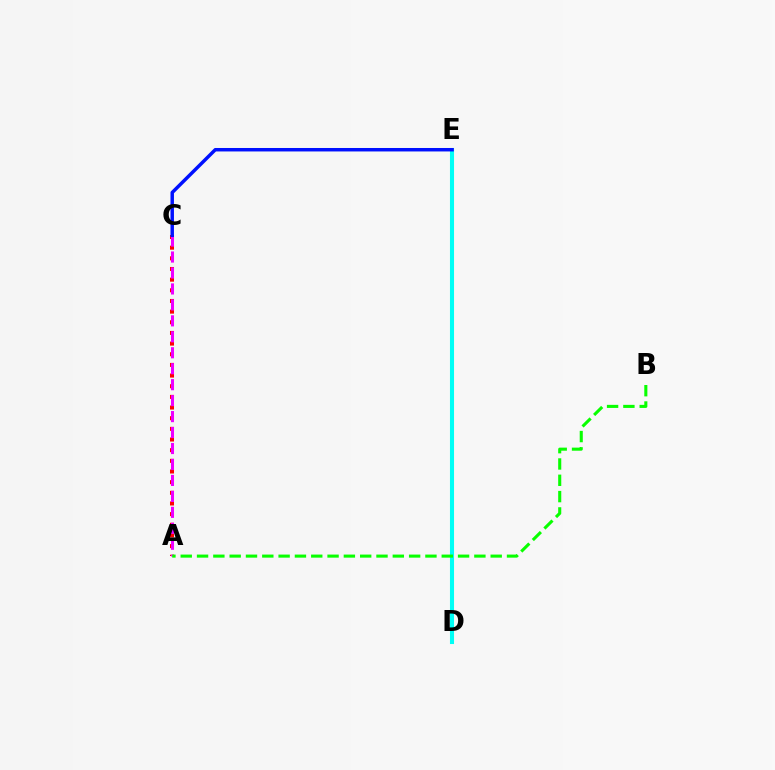{('D', 'E'): [{'color': '#fcf500', 'line_style': 'solid', 'thickness': 1.7}, {'color': '#00fff6', 'line_style': 'solid', 'thickness': 2.93}], ('A', 'C'): [{'color': '#ff0000', 'line_style': 'dotted', 'thickness': 2.9}, {'color': '#ee00ff', 'line_style': 'dashed', 'thickness': 2.17}], ('C', 'E'): [{'color': '#0010ff', 'line_style': 'solid', 'thickness': 2.49}], ('A', 'B'): [{'color': '#08ff00', 'line_style': 'dashed', 'thickness': 2.22}]}